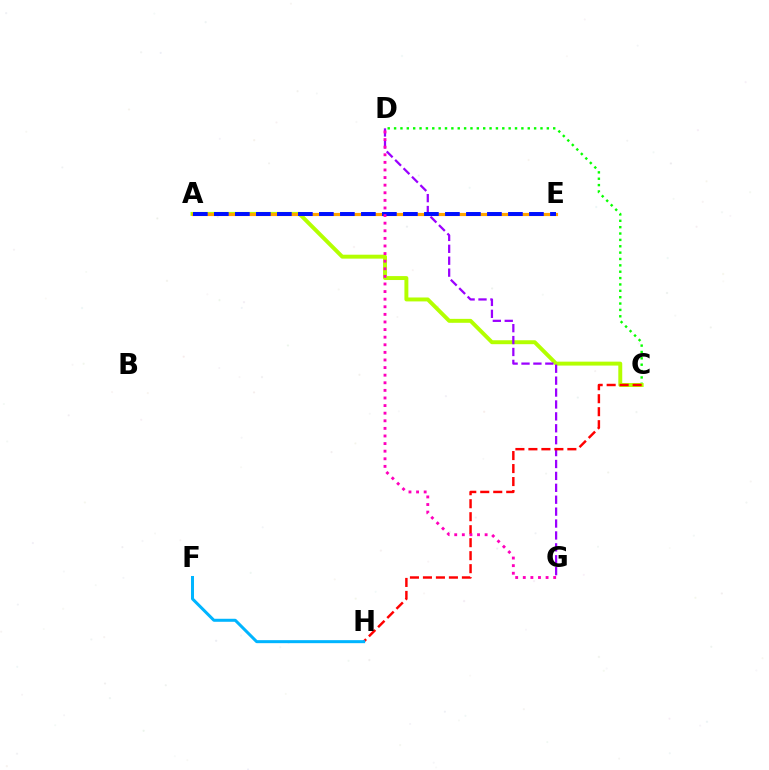{('C', 'D'): [{'color': '#08ff00', 'line_style': 'dotted', 'thickness': 1.73}], ('A', 'C'): [{'color': '#b3ff00', 'line_style': 'solid', 'thickness': 2.83}], ('D', 'G'): [{'color': '#9b00ff', 'line_style': 'dashed', 'thickness': 1.62}, {'color': '#ff00bd', 'line_style': 'dotted', 'thickness': 2.06}], ('C', 'H'): [{'color': '#ff0000', 'line_style': 'dashed', 'thickness': 1.76}], ('F', 'H'): [{'color': '#00b5ff', 'line_style': 'solid', 'thickness': 2.17}], ('A', 'E'): [{'color': '#00ff9d', 'line_style': 'dotted', 'thickness': 2.05}, {'color': '#ffa500', 'line_style': 'solid', 'thickness': 2.27}, {'color': '#0010ff', 'line_style': 'dashed', 'thickness': 2.85}]}